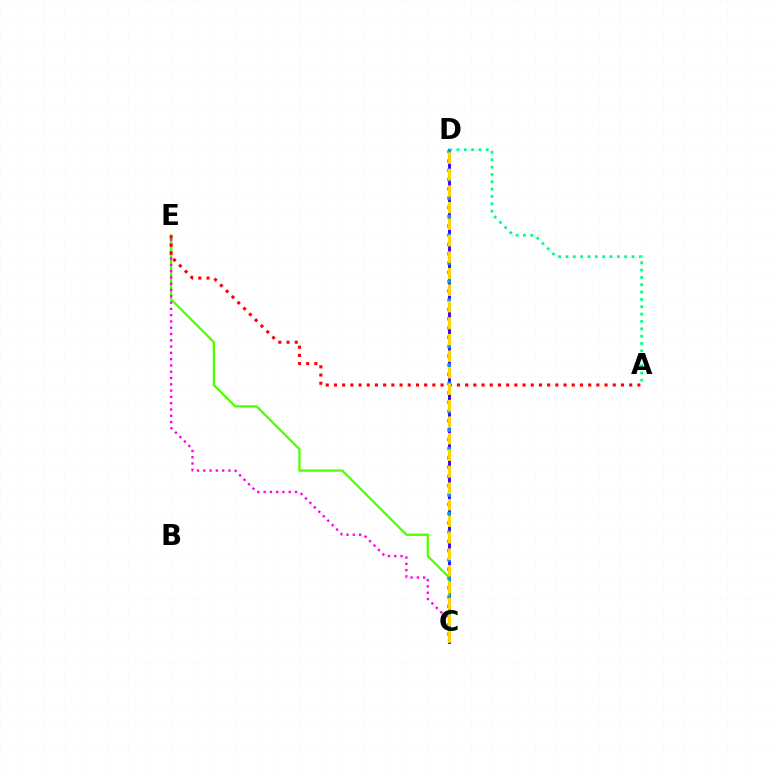{('C', 'D'): [{'color': '#3700ff', 'line_style': 'solid', 'thickness': 2.09}, {'color': '#009eff', 'line_style': 'dotted', 'thickness': 2.52}, {'color': '#ffd500', 'line_style': 'dashed', 'thickness': 2.24}], ('C', 'E'): [{'color': '#4fff00', 'line_style': 'solid', 'thickness': 1.64}, {'color': '#ff00ed', 'line_style': 'dotted', 'thickness': 1.71}], ('A', 'D'): [{'color': '#00ff86', 'line_style': 'dotted', 'thickness': 2.0}], ('A', 'E'): [{'color': '#ff0000', 'line_style': 'dotted', 'thickness': 2.23}]}